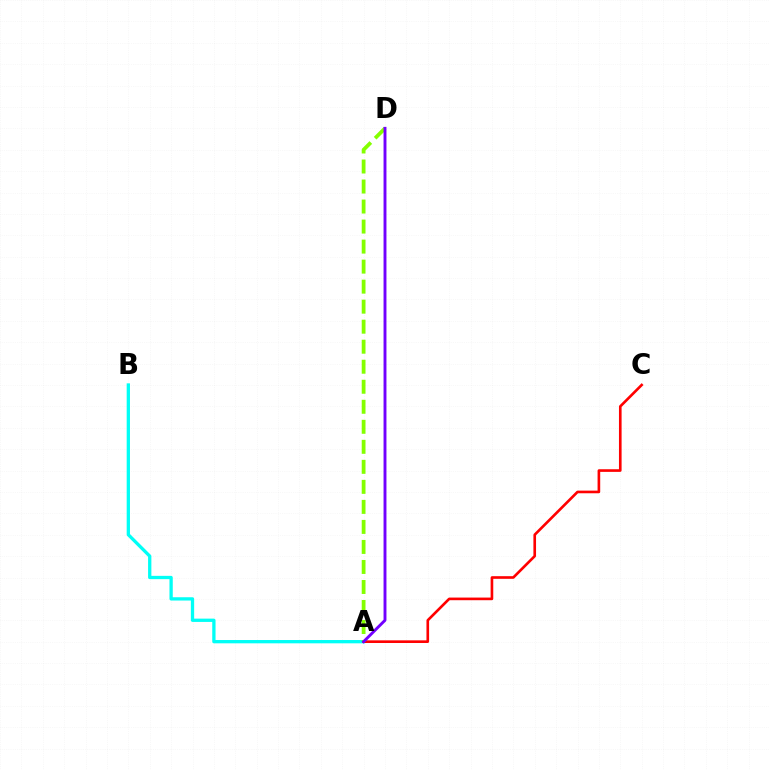{('A', 'B'): [{'color': '#00fff6', 'line_style': 'solid', 'thickness': 2.37}], ('A', 'C'): [{'color': '#ff0000', 'line_style': 'solid', 'thickness': 1.9}], ('A', 'D'): [{'color': '#84ff00', 'line_style': 'dashed', 'thickness': 2.72}, {'color': '#7200ff', 'line_style': 'solid', 'thickness': 2.09}]}